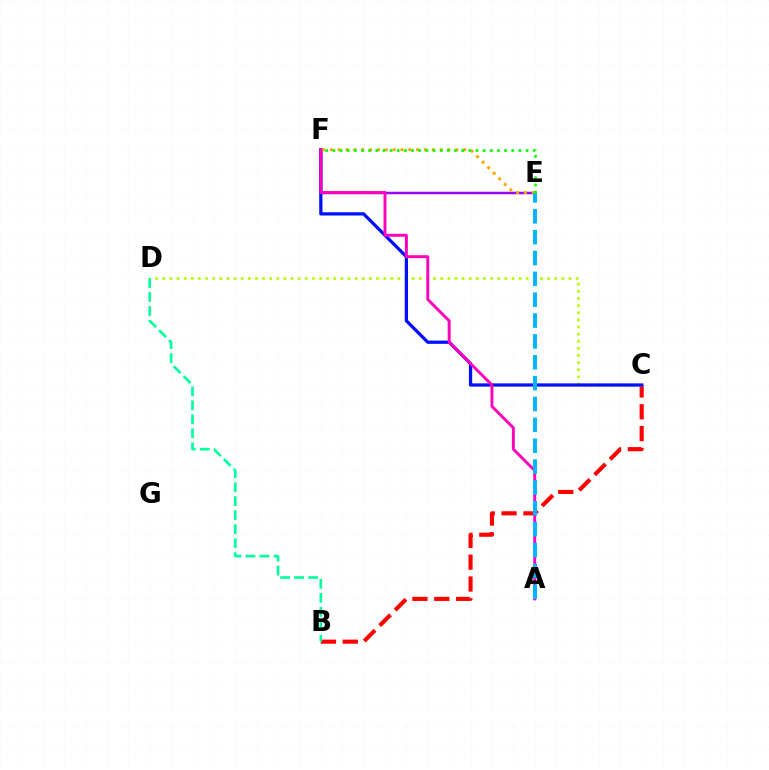{('B', 'C'): [{'color': '#ff0000', 'line_style': 'dashed', 'thickness': 2.97}], ('C', 'D'): [{'color': '#b3ff00', 'line_style': 'dotted', 'thickness': 1.94}], ('E', 'F'): [{'color': '#9b00ff', 'line_style': 'solid', 'thickness': 1.79}, {'color': '#ffa500', 'line_style': 'dotted', 'thickness': 2.13}, {'color': '#08ff00', 'line_style': 'dotted', 'thickness': 1.94}], ('C', 'F'): [{'color': '#0010ff', 'line_style': 'solid', 'thickness': 2.34}], ('A', 'F'): [{'color': '#ff00bd', 'line_style': 'solid', 'thickness': 2.1}], ('A', 'E'): [{'color': '#00b5ff', 'line_style': 'dashed', 'thickness': 2.83}], ('B', 'D'): [{'color': '#00ff9d', 'line_style': 'dashed', 'thickness': 1.9}]}